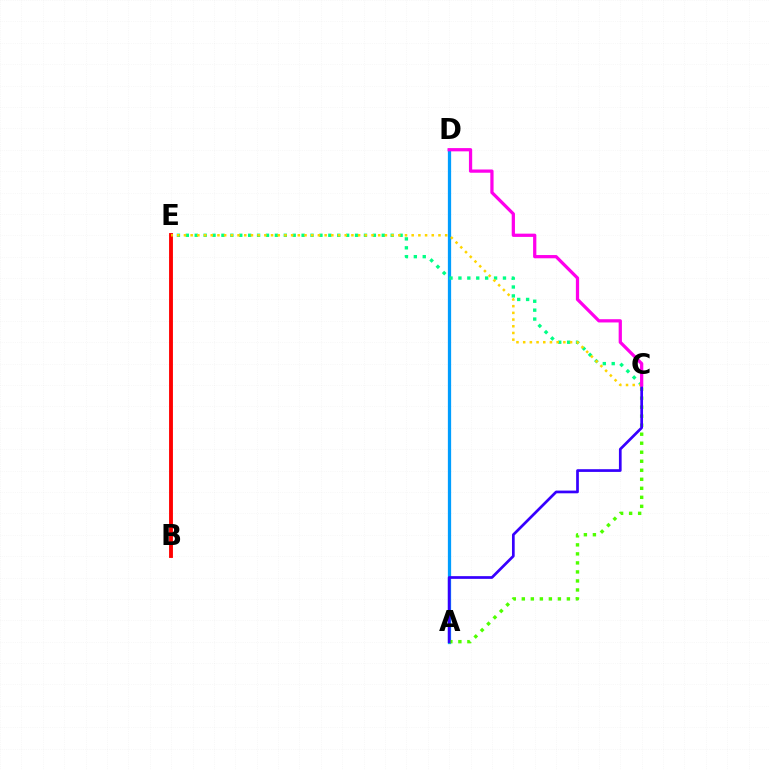{('B', 'E'): [{'color': '#ff0000', 'line_style': 'solid', 'thickness': 2.78}], ('A', 'D'): [{'color': '#009eff', 'line_style': 'solid', 'thickness': 2.34}], ('A', 'C'): [{'color': '#4fff00', 'line_style': 'dotted', 'thickness': 2.45}, {'color': '#3700ff', 'line_style': 'solid', 'thickness': 1.95}], ('C', 'E'): [{'color': '#00ff86', 'line_style': 'dotted', 'thickness': 2.42}, {'color': '#ffd500', 'line_style': 'dotted', 'thickness': 1.82}], ('C', 'D'): [{'color': '#ff00ed', 'line_style': 'solid', 'thickness': 2.34}]}